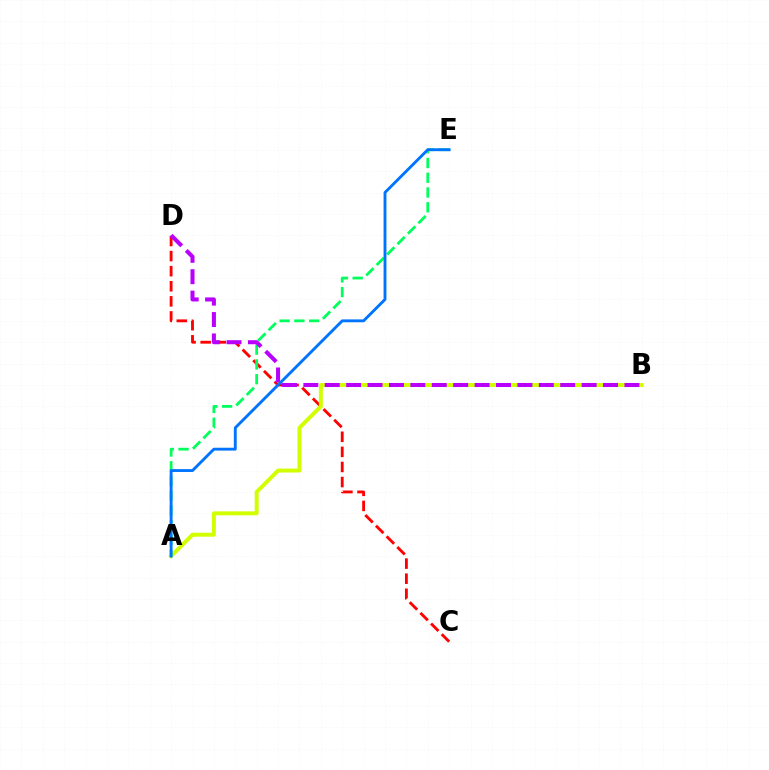{('C', 'D'): [{'color': '#ff0000', 'line_style': 'dashed', 'thickness': 2.05}], ('A', 'B'): [{'color': '#d1ff00', 'line_style': 'solid', 'thickness': 2.85}], ('A', 'E'): [{'color': '#00ff5c', 'line_style': 'dashed', 'thickness': 2.0}, {'color': '#0074ff', 'line_style': 'solid', 'thickness': 2.07}], ('B', 'D'): [{'color': '#b900ff', 'line_style': 'dashed', 'thickness': 2.91}]}